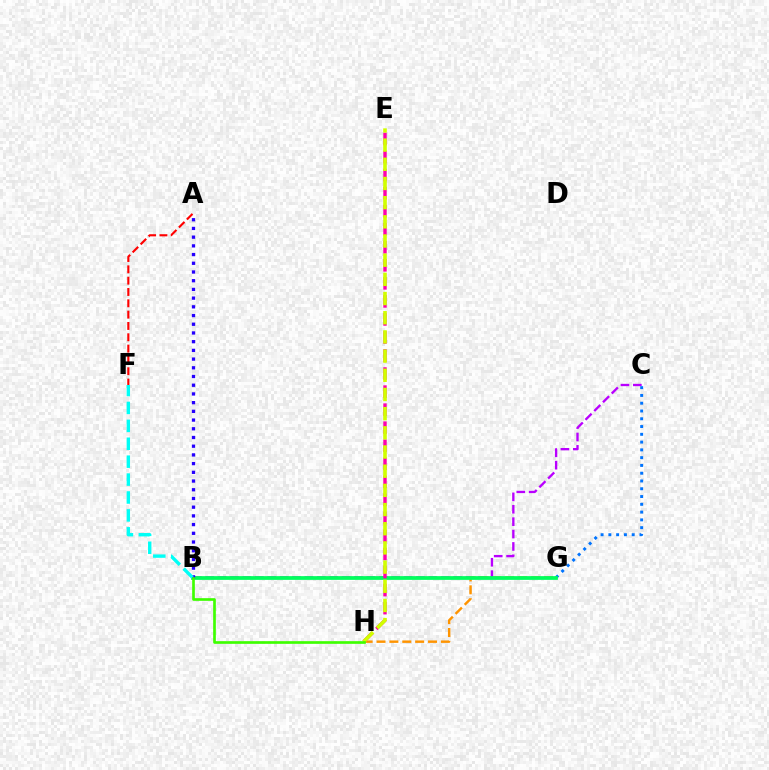{('A', 'F'): [{'color': '#ff0000', 'line_style': 'dashed', 'thickness': 1.54}], ('B', 'C'): [{'color': '#b900ff', 'line_style': 'dashed', 'thickness': 1.68}], ('C', 'G'): [{'color': '#0074ff', 'line_style': 'dotted', 'thickness': 2.11}], ('G', 'H'): [{'color': '#ff9400', 'line_style': 'dashed', 'thickness': 1.75}], ('B', 'G'): [{'color': '#00ff5c', 'line_style': 'solid', 'thickness': 2.69}], ('A', 'B'): [{'color': '#2500ff', 'line_style': 'dotted', 'thickness': 2.37}], ('E', 'H'): [{'color': '#ff00ac', 'line_style': 'dashed', 'thickness': 2.45}, {'color': '#d1ff00', 'line_style': 'dashed', 'thickness': 2.61}], ('B', 'F'): [{'color': '#00fff6', 'line_style': 'dashed', 'thickness': 2.43}], ('B', 'H'): [{'color': '#3dff00', 'line_style': 'solid', 'thickness': 1.93}]}